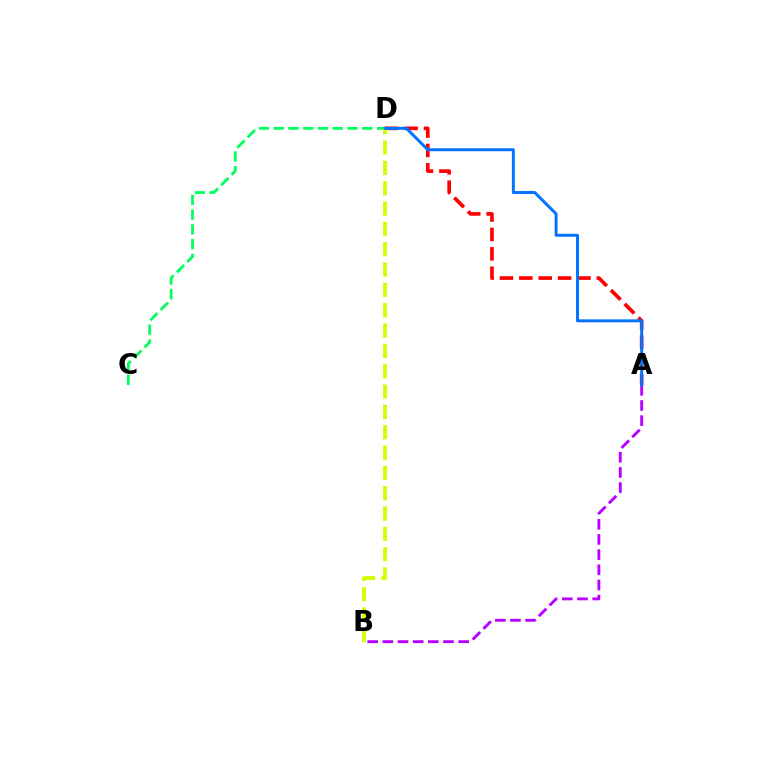{('A', 'D'): [{'color': '#ff0000', 'line_style': 'dashed', 'thickness': 2.63}, {'color': '#0074ff', 'line_style': 'solid', 'thickness': 2.13}], ('A', 'B'): [{'color': '#b900ff', 'line_style': 'dashed', 'thickness': 2.06}], ('C', 'D'): [{'color': '#00ff5c', 'line_style': 'dashed', 'thickness': 2.0}], ('B', 'D'): [{'color': '#d1ff00', 'line_style': 'dashed', 'thickness': 2.76}]}